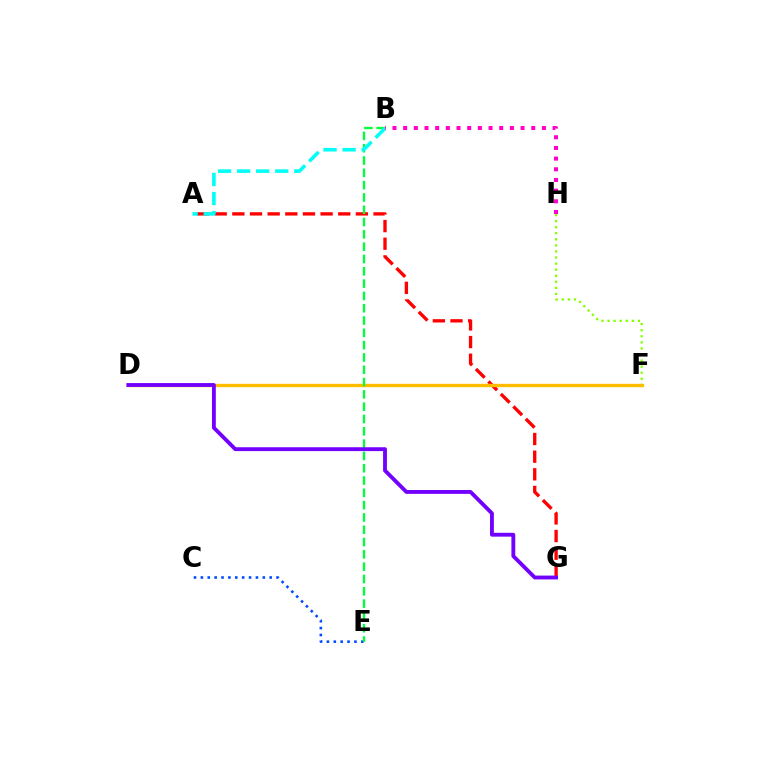{('A', 'G'): [{'color': '#ff0000', 'line_style': 'dashed', 'thickness': 2.4}], ('C', 'E'): [{'color': '#004bff', 'line_style': 'dotted', 'thickness': 1.87}], ('F', 'H'): [{'color': '#84ff00', 'line_style': 'dotted', 'thickness': 1.65}], ('D', 'F'): [{'color': '#ffbd00', 'line_style': 'solid', 'thickness': 2.42}], ('B', 'E'): [{'color': '#00ff39', 'line_style': 'dashed', 'thickness': 1.67}], ('A', 'B'): [{'color': '#00fff6', 'line_style': 'dashed', 'thickness': 2.59}], ('D', 'G'): [{'color': '#7200ff', 'line_style': 'solid', 'thickness': 2.77}], ('B', 'H'): [{'color': '#ff00cf', 'line_style': 'dotted', 'thickness': 2.9}]}